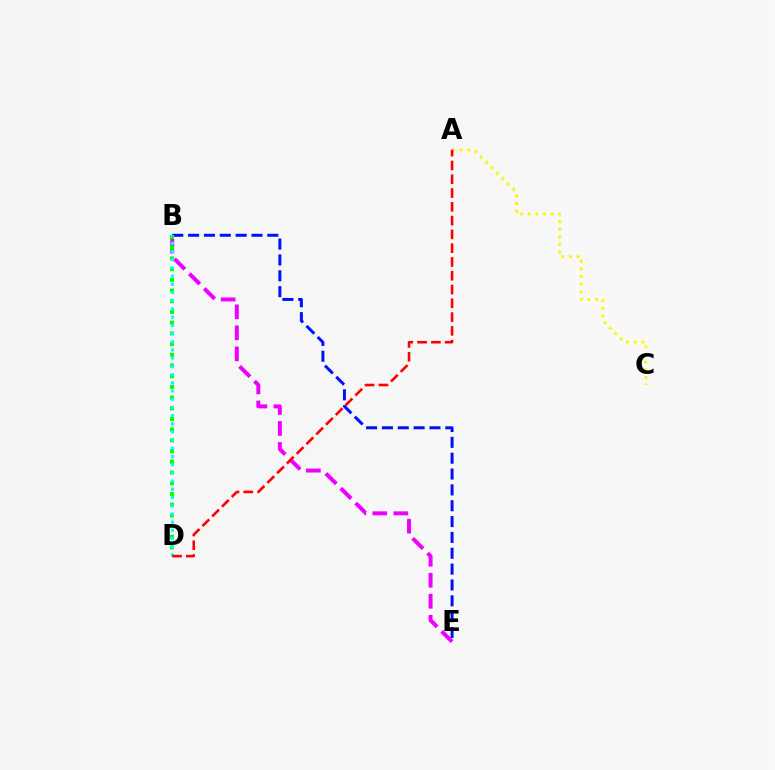{('B', 'E'): [{'color': '#ee00ff', 'line_style': 'dashed', 'thickness': 2.86}, {'color': '#0010ff', 'line_style': 'dashed', 'thickness': 2.15}], ('A', 'C'): [{'color': '#fcf500', 'line_style': 'dotted', 'thickness': 2.08}], ('B', 'D'): [{'color': '#08ff00', 'line_style': 'dotted', 'thickness': 2.91}, {'color': '#00fff6', 'line_style': 'dotted', 'thickness': 2.23}], ('A', 'D'): [{'color': '#ff0000', 'line_style': 'dashed', 'thickness': 1.87}]}